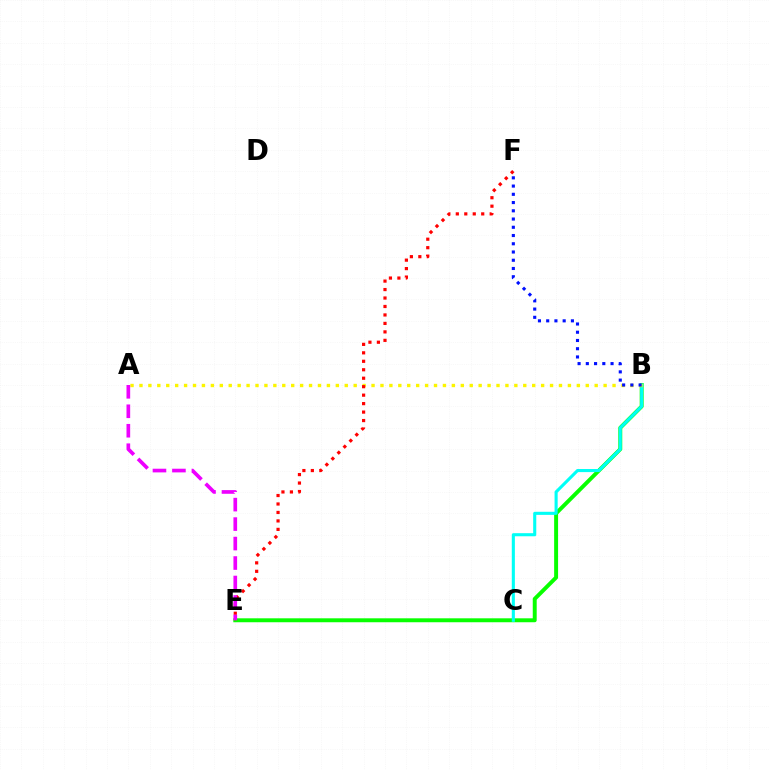{('B', 'E'): [{'color': '#08ff00', 'line_style': 'solid', 'thickness': 2.84}], ('B', 'C'): [{'color': '#00fff6', 'line_style': 'solid', 'thickness': 2.23}], ('A', 'B'): [{'color': '#fcf500', 'line_style': 'dotted', 'thickness': 2.43}], ('E', 'F'): [{'color': '#ff0000', 'line_style': 'dotted', 'thickness': 2.3}], ('B', 'F'): [{'color': '#0010ff', 'line_style': 'dotted', 'thickness': 2.24}], ('A', 'E'): [{'color': '#ee00ff', 'line_style': 'dashed', 'thickness': 2.65}]}